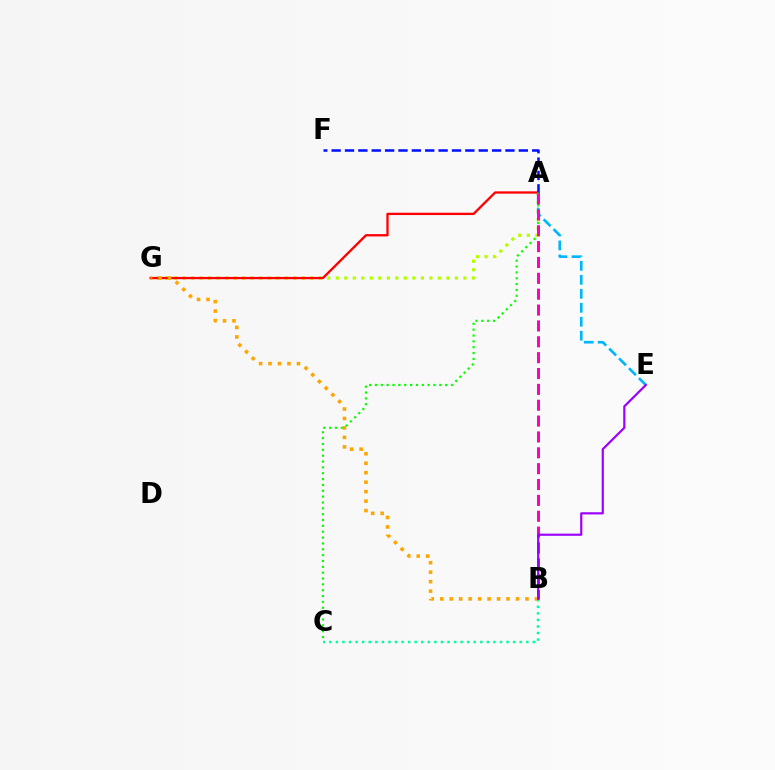{('B', 'C'): [{'color': '#00ff9d', 'line_style': 'dotted', 'thickness': 1.78}], ('A', 'G'): [{'color': '#b3ff00', 'line_style': 'dotted', 'thickness': 2.31}, {'color': '#ff0000', 'line_style': 'solid', 'thickness': 1.67}], ('A', 'E'): [{'color': '#00b5ff', 'line_style': 'dashed', 'thickness': 1.9}], ('A', 'F'): [{'color': '#0010ff', 'line_style': 'dashed', 'thickness': 1.82}], ('A', 'C'): [{'color': '#08ff00', 'line_style': 'dotted', 'thickness': 1.59}], ('A', 'B'): [{'color': '#ff00bd', 'line_style': 'dashed', 'thickness': 2.15}], ('B', 'G'): [{'color': '#ffa500', 'line_style': 'dotted', 'thickness': 2.57}], ('B', 'E'): [{'color': '#9b00ff', 'line_style': 'solid', 'thickness': 1.57}]}